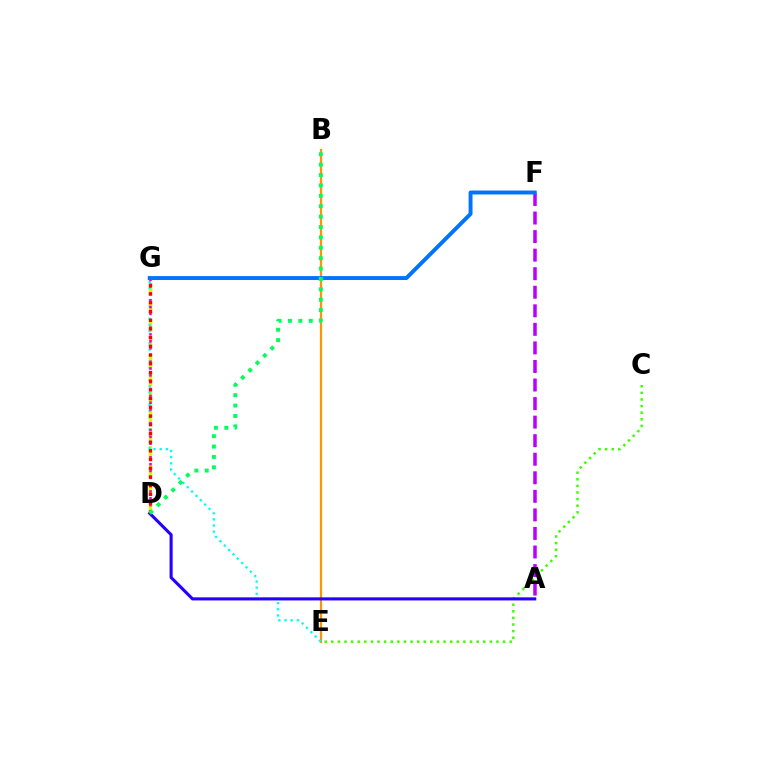{('B', 'E'): [{'color': '#ff9400', 'line_style': 'solid', 'thickness': 1.6}], ('D', 'G'): [{'color': '#d1ff00', 'line_style': 'dashed', 'thickness': 2.47}, {'color': '#ff00ac', 'line_style': 'dotted', 'thickness': 1.86}, {'color': '#ff0000', 'line_style': 'dotted', 'thickness': 2.37}], ('C', 'E'): [{'color': '#3dff00', 'line_style': 'dotted', 'thickness': 1.8}], ('E', 'G'): [{'color': '#00fff6', 'line_style': 'dotted', 'thickness': 1.67}], ('A', 'F'): [{'color': '#b900ff', 'line_style': 'dashed', 'thickness': 2.52}], ('A', 'D'): [{'color': '#2500ff', 'line_style': 'solid', 'thickness': 2.22}], ('F', 'G'): [{'color': '#0074ff', 'line_style': 'solid', 'thickness': 2.83}], ('B', 'D'): [{'color': '#00ff5c', 'line_style': 'dotted', 'thickness': 2.82}]}